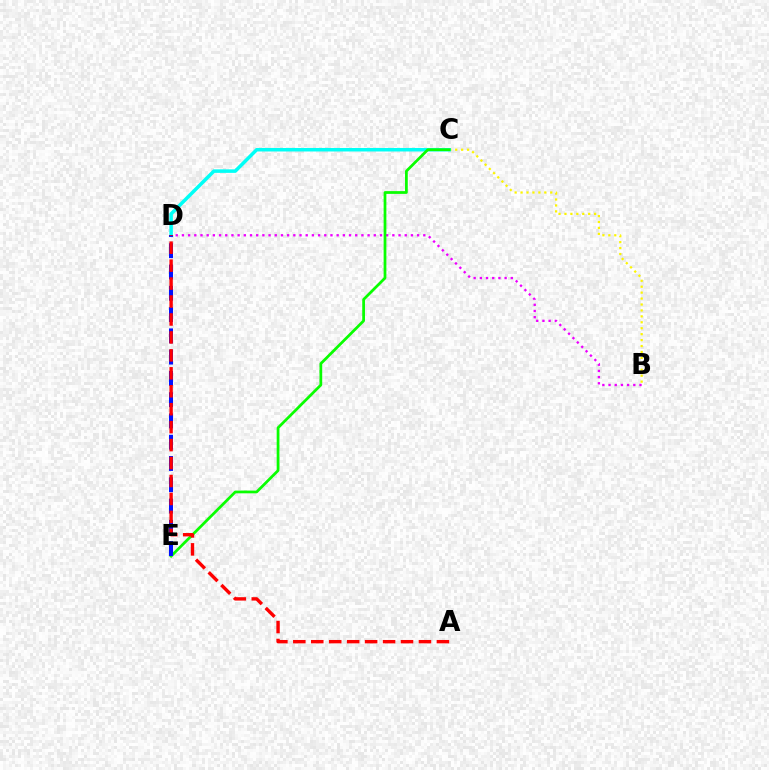{('B', 'C'): [{'color': '#fcf500', 'line_style': 'dotted', 'thickness': 1.61}], ('B', 'D'): [{'color': '#ee00ff', 'line_style': 'dotted', 'thickness': 1.68}], ('C', 'D'): [{'color': '#00fff6', 'line_style': 'solid', 'thickness': 2.53}], ('C', 'E'): [{'color': '#08ff00', 'line_style': 'solid', 'thickness': 1.98}], ('D', 'E'): [{'color': '#0010ff', 'line_style': 'dashed', 'thickness': 2.89}], ('A', 'D'): [{'color': '#ff0000', 'line_style': 'dashed', 'thickness': 2.44}]}